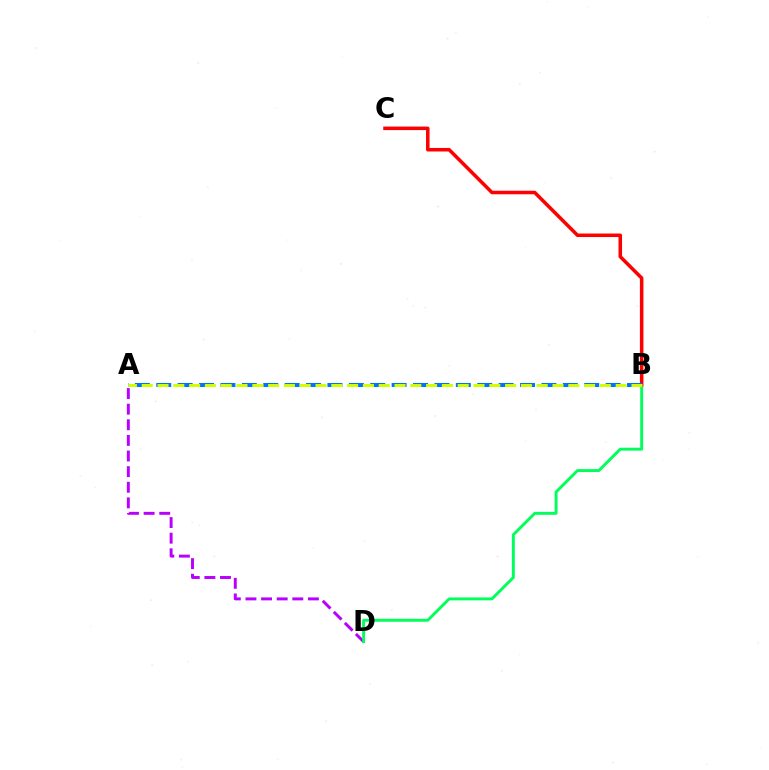{('A', 'D'): [{'color': '#b900ff', 'line_style': 'dashed', 'thickness': 2.12}], ('B', 'D'): [{'color': '#00ff5c', 'line_style': 'solid', 'thickness': 2.1}], ('B', 'C'): [{'color': '#ff0000', 'line_style': 'solid', 'thickness': 2.54}], ('A', 'B'): [{'color': '#0074ff', 'line_style': 'dashed', 'thickness': 2.91}, {'color': '#d1ff00', 'line_style': 'dashed', 'thickness': 2.15}]}